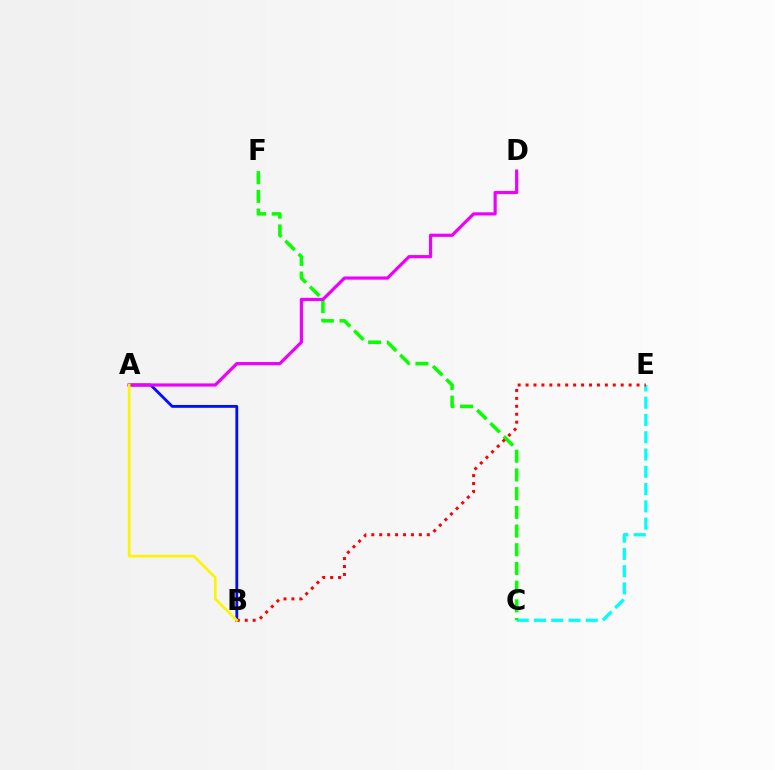{('A', 'B'): [{'color': '#0010ff', 'line_style': 'solid', 'thickness': 2.04}, {'color': '#fcf500', 'line_style': 'solid', 'thickness': 1.88}], ('C', 'E'): [{'color': '#00fff6', 'line_style': 'dashed', 'thickness': 2.35}], ('C', 'F'): [{'color': '#08ff00', 'line_style': 'dashed', 'thickness': 2.54}], ('A', 'D'): [{'color': '#ee00ff', 'line_style': 'solid', 'thickness': 2.3}], ('B', 'E'): [{'color': '#ff0000', 'line_style': 'dotted', 'thickness': 2.15}]}